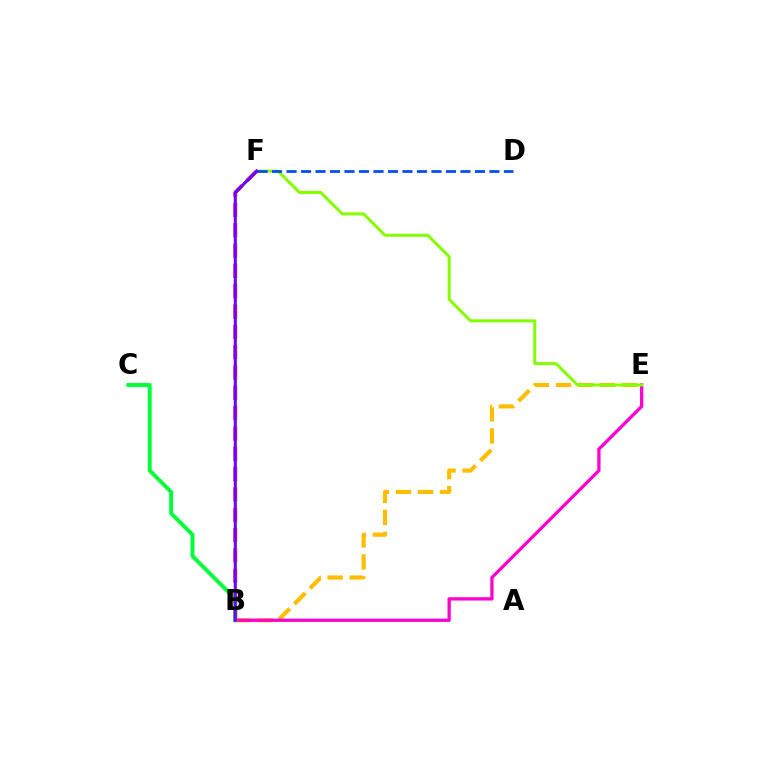{('B', 'E'): [{'color': '#ffbd00', 'line_style': 'dashed', 'thickness': 2.99}, {'color': '#ff00cf', 'line_style': 'solid', 'thickness': 2.36}], ('B', 'F'): [{'color': '#ff0000', 'line_style': 'dashed', 'thickness': 2.76}, {'color': '#00fff6', 'line_style': 'solid', 'thickness': 1.9}, {'color': '#7200ff', 'line_style': 'solid', 'thickness': 2.17}], ('E', 'F'): [{'color': '#84ff00', 'line_style': 'solid', 'thickness': 2.16}], ('B', 'C'): [{'color': '#00ff39', 'line_style': 'solid', 'thickness': 2.81}], ('D', 'F'): [{'color': '#004bff', 'line_style': 'dashed', 'thickness': 1.97}]}